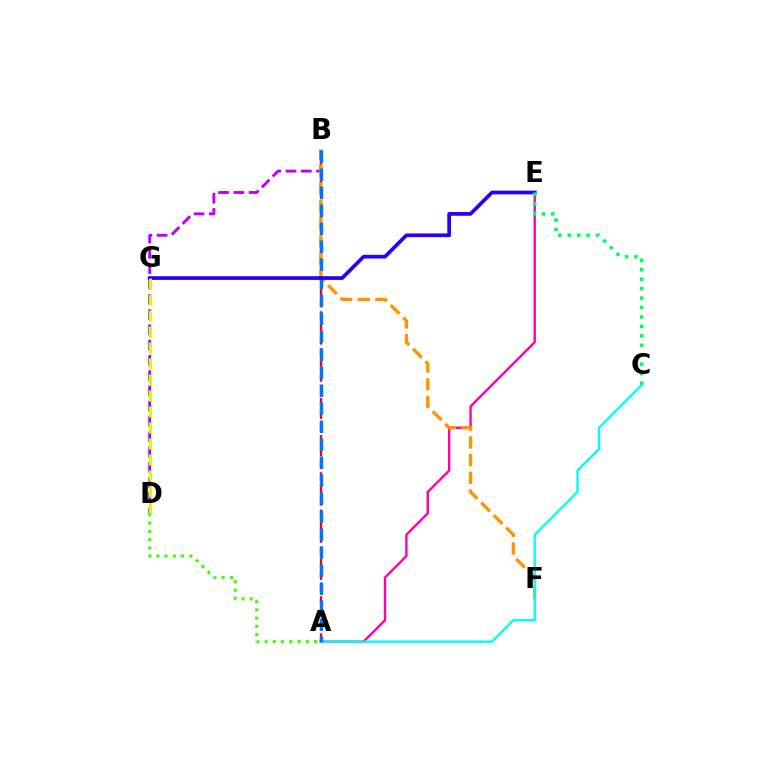{('A', 'B'): [{'color': '#ff0000', 'line_style': 'dashed', 'thickness': 1.68}, {'color': '#0074ff', 'line_style': 'dashed', 'thickness': 2.44}], ('B', 'D'): [{'color': '#b900ff', 'line_style': 'dashed', 'thickness': 2.08}], ('A', 'E'): [{'color': '#ff00ac', 'line_style': 'solid', 'thickness': 1.72}], ('A', 'D'): [{'color': '#3dff00', 'line_style': 'dotted', 'thickness': 2.24}], ('B', 'F'): [{'color': '#ff9400', 'line_style': 'dashed', 'thickness': 2.4}], ('A', 'C'): [{'color': '#00fff6', 'line_style': 'solid', 'thickness': 1.7}], ('E', 'G'): [{'color': '#2500ff', 'line_style': 'solid', 'thickness': 2.67}], ('D', 'G'): [{'color': '#d1ff00', 'line_style': 'dashed', 'thickness': 2.17}], ('C', 'E'): [{'color': '#00ff5c', 'line_style': 'dotted', 'thickness': 2.56}]}